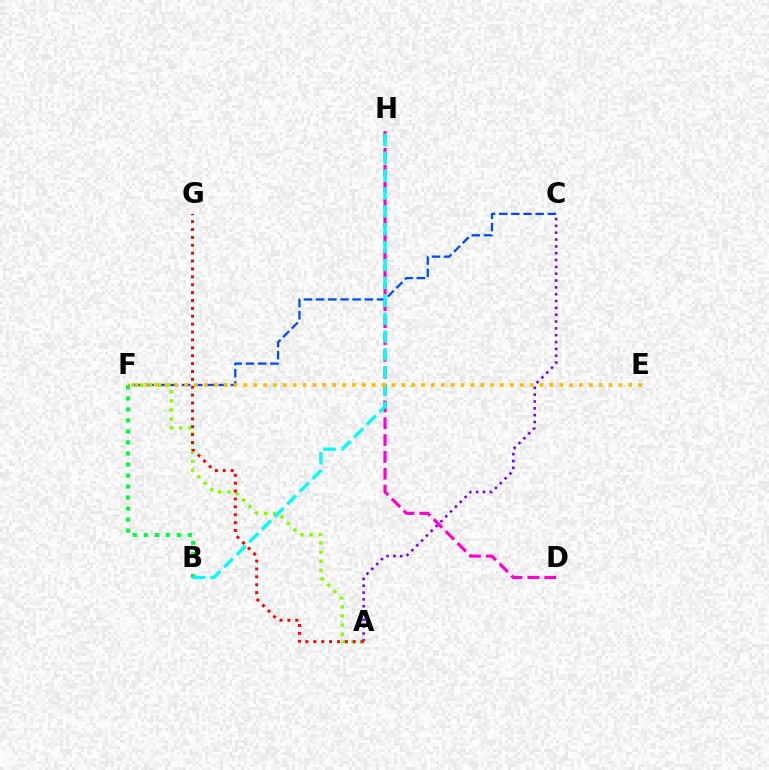{('C', 'F'): [{'color': '#004bff', 'line_style': 'dashed', 'thickness': 1.65}], ('A', 'C'): [{'color': '#7200ff', 'line_style': 'dotted', 'thickness': 1.86}], ('B', 'F'): [{'color': '#00ff39', 'line_style': 'dotted', 'thickness': 3.0}], ('A', 'F'): [{'color': '#84ff00', 'line_style': 'dotted', 'thickness': 2.47}], ('D', 'H'): [{'color': '#ff00cf', 'line_style': 'dashed', 'thickness': 2.29}], ('A', 'G'): [{'color': '#ff0000', 'line_style': 'dotted', 'thickness': 2.14}], ('B', 'H'): [{'color': '#00fff6', 'line_style': 'dashed', 'thickness': 2.43}], ('E', 'F'): [{'color': '#ffbd00', 'line_style': 'dotted', 'thickness': 2.68}]}